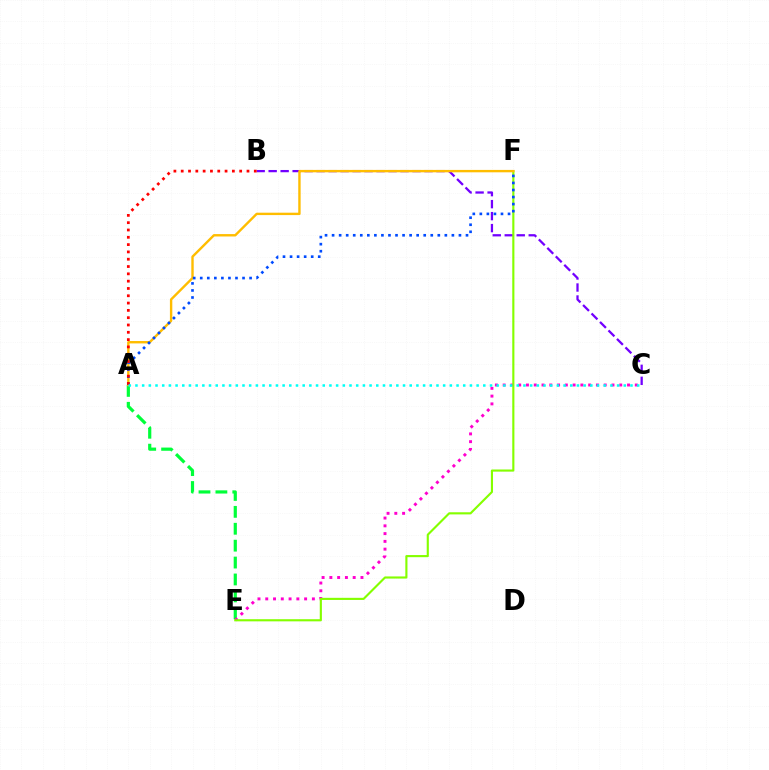{('A', 'E'): [{'color': '#00ff39', 'line_style': 'dashed', 'thickness': 2.3}], ('B', 'C'): [{'color': '#7200ff', 'line_style': 'dashed', 'thickness': 1.63}], ('C', 'E'): [{'color': '#ff00cf', 'line_style': 'dotted', 'thickness': 2.11}], ('E', 'F'): [{'color': '#84ff00', 'line_style': 'solid', 'thickness': 1.54}], ('A', 'F'): [{'color': '#ffbd00', 'line_style': 'solid', 'thickness': 1.72}, {'color': '#004bff', 'line_style': 'dotted', 'thickness': 1.91}], ('A', 'B'): [{'color': '#ff0000', 'line_style': 'dotted', 'thickness': 1.99}], ('A', 'C'): [{'color': '#00fff6', 'line_style': 'dotted', 'thickness': 1.82}]}